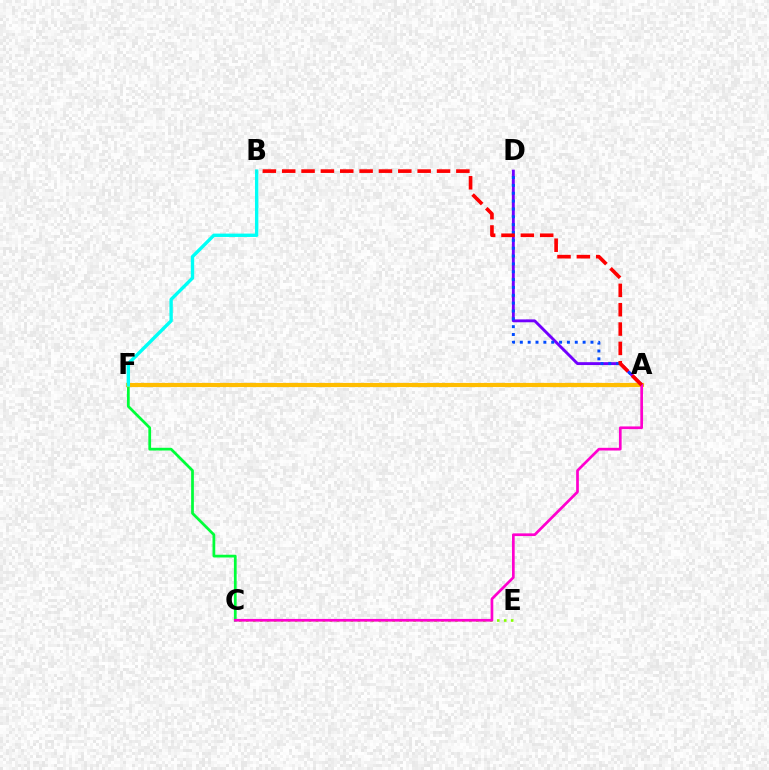{('C', 'F'): [{'color': '#00ff39', 'line_style': 'solid', 'thickness': 1.98}], ('A', 'F'): [{'color': '#ffbd00', 'line_style': 'solid', 'thickness': 3.0}], ('A', 'D'): [{'color': '#7200ff', 'line_style': 'solid', 'thickness': 2.07}, {'color': '#004bff', 'line_style': 'dotted', 'thickness': 2.13}], ('B', 'F'): [{'color': '#00fff6', 'line_style': 'solid', 'thickness': 2.43}], ('C', 'E'): [{'color': '#84ff00', 'line_style': 'dotted', 'thickness': 1.89}], ('A', 'C'): [{'color': '#ff00cf', 'line_style': 'solid', 'thickness': 1.94}], ('A', 'B'): [{'color': '#ff0000', 'line_style': 'dashed', 'thickness': 2.63}]}